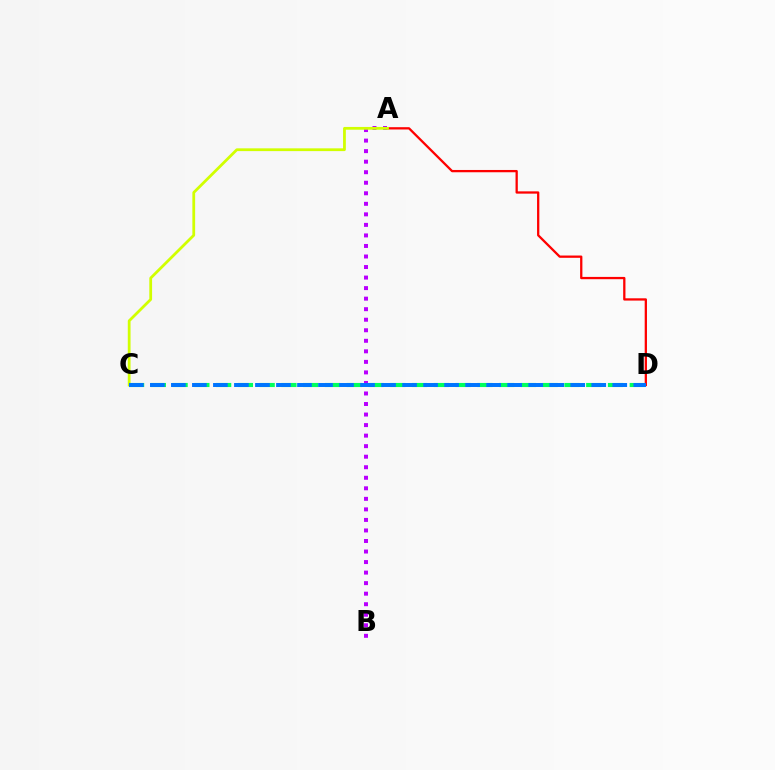{('A', 'D'): [{'color': '#ff0000', 'line_style': 'solid', 'thickness': 1.64}], ('A', 'B'): [{'color': '#b900ff', 'line_style': 'dotted', 'thickness': 2.86}], ('A', 'C'): [{'color': '#d1ff00', 'line_style': 'solid', 'thickness': 2.0}], ('C', 'D'): [{'color': '#00ff5c', 'line_style': 'dashed', 'thickness': 2.96}, {'color': '#0074ff', 'line_style': 'dashed', 'thickness': 2.86}]}